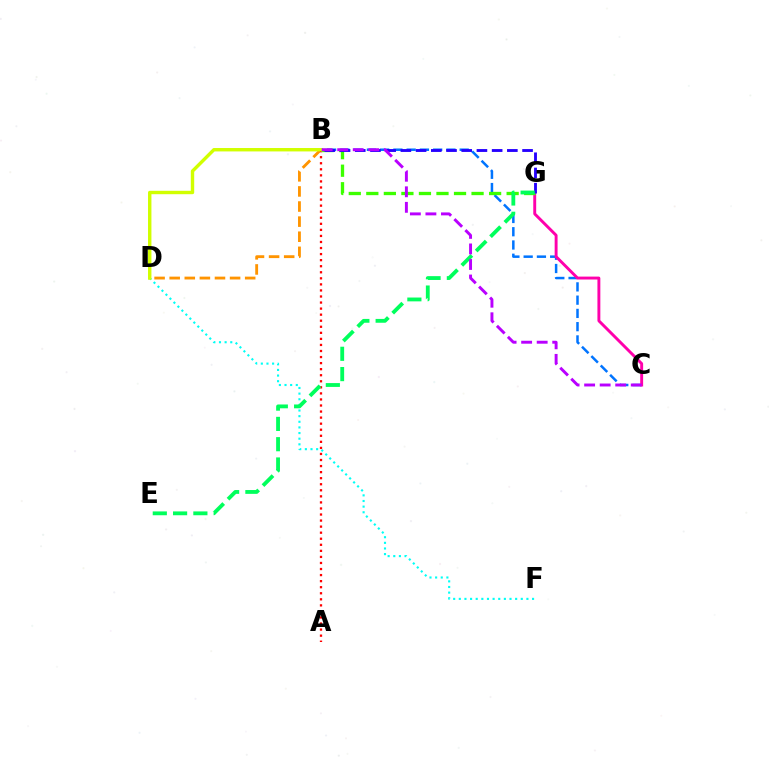{('B', 'D'): [{'color': '#ff9400', 'line_style': 'dashed', 'thickness': 2.05}, {'color': '#d1ff00', 'line_style': 'solid', 'thickness': 2.45}], ('D', 'F'): [{'color': '#00fff6', 'line_style': 'dotted', 'thickness': 1.53}], ('B', 'C'): [{'color': '#0074ff', 'line_style': 'dashed', 'thickness': 1.8}, {'color': '#b900ff', 'line_style': 'dashed', 'thickness': 2.11}], ('A', 'B'): [{'color': '#ff0000', 'line_style': 'dotted', 'thickness': 1.65}], ('C', 'G'): [{'color': '#ff00ac', 'line_style': 'solid', 'thickness': 2.1}], ('B', 'G'): [{'color': '#3dff00', 'line_style': 'dashed', 'thickness': 2.38}, {'color': '#2500ff', 'line_style': 'dashed', 'thickness': 2.07}], ('E', 'G'): [{'color': '#00ff5c', 'line_style': 'dashed', 'thickness': 2.76}]}